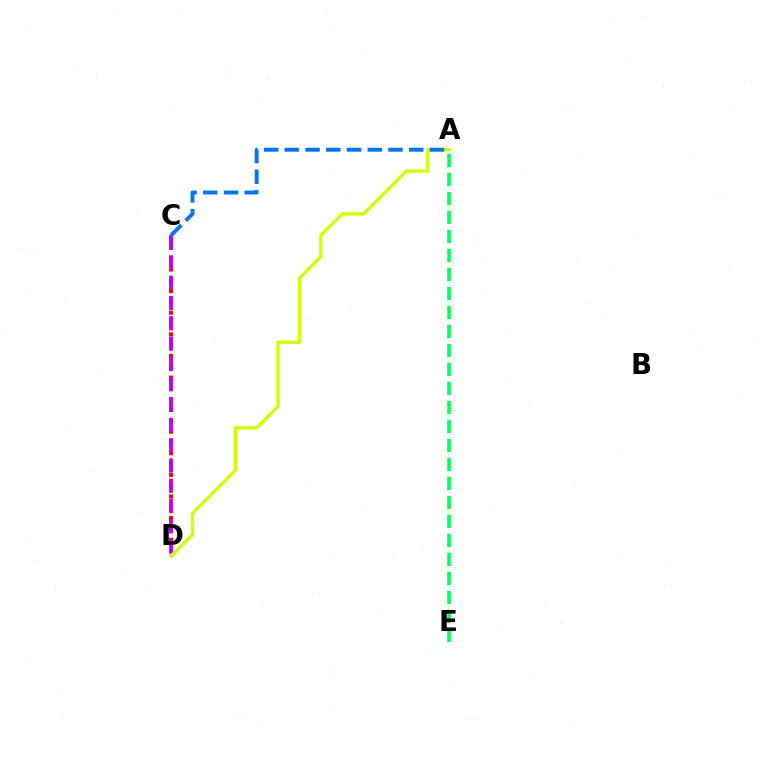{('C', 'D'): [{'color': '#ff0000', 'line_style': 'dotted', 'thickness': 2.94}, {'color': '#b900ff', 'line_style': 'dashed', 'thickness': 2.76}], ('A', 'E'): [{'color': '#00ff5c', 'line_style': 'dashed', 'thickness': 2.58}], ('A', 'D'): [{'color': '#d1ff00', 'line_style': 'solid', 'thickness': 2.4}], ('A', 'C'): [{'color': '#0074ff', 'line_style': 'dashed', 'thickness': 2.82}]}